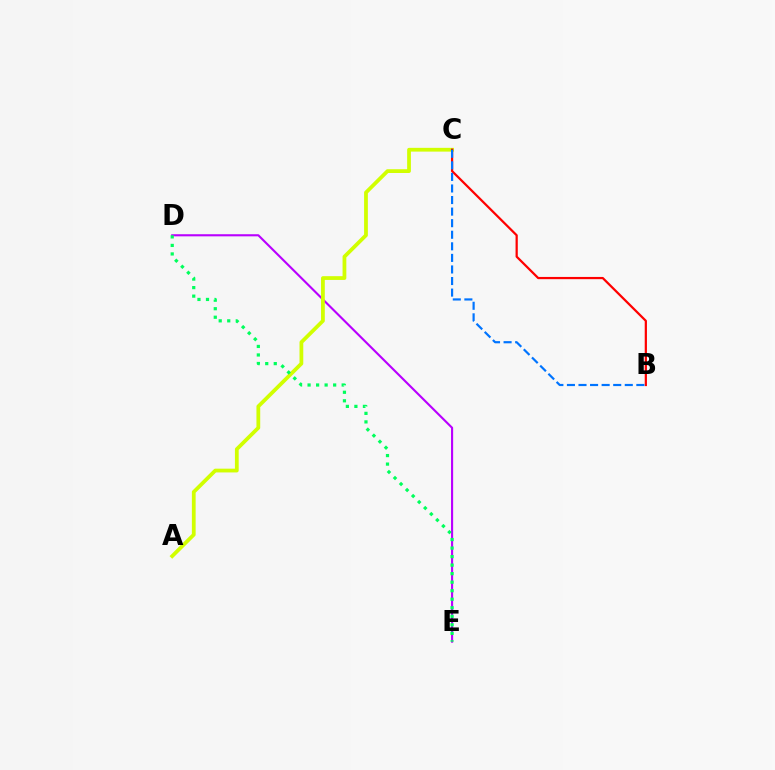{('D', 'E'): [{'color': '#b900ff', 'line_style': 'solid', 'thickness': 1.52}, {'color': '#00ff5c', 'line_style': 'dotted', 'thickness': 2.32}], ('A', 'C'): [{'color': '#d1ff00', 'line_style': 'solid', 'thickness': 2.71}], ('B', 'C'): [{'color': '#ff0000', 'line_style': 'solid', 'thickness': 1.6}, {'color': '#0074ff', 'line_style': 'dashed', 'thickness': 1.57}]}